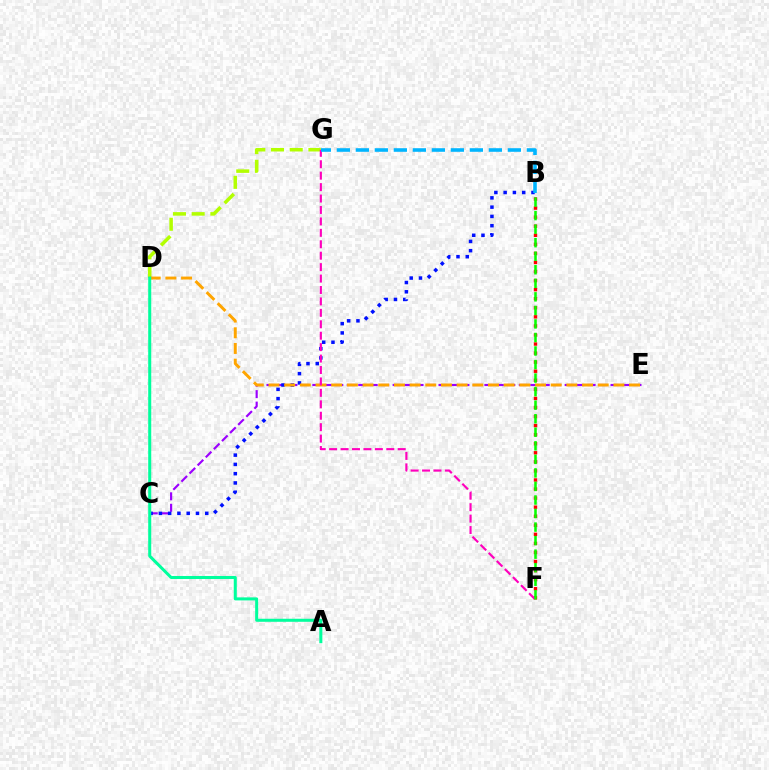{('C', 'E'): [{'color': '#9b00ff', 'line_style': 'dashed', 'thickness': 1.56}], ('B', 'C'): [{'color': '#0010ff', 'line_style': 'dotted', 'thickness': 2.52}], ('D', 'G'): [{'color': '#b3ff00', 'line_style': 'dashed', 'thickness': 2.54}], ('D', 'E'): [{'color': '#ffa500', 'line_style': 'dashed', 'thickness': 2.13}], ('B', 'F'): [{'color': '#ff0000', 'line_style': 'dotted', 'thickness': 2.46}, {'color': '#08ff00', 'line_style': 'dashed', 'thickness': 1.84}], ('A', 'D'): [{'color': '#00ff9d', 'line_style': 'solid', 'thickness': 2.18}], ('F', 'G'): [{'color': '#ff00bd', 'line_style': 'dashed', 'thickness': 1.55}], ('B', 'G'): [{'color': '#00b5ff', 'line_style': 'dashed', 'thickness': 2.58}]}